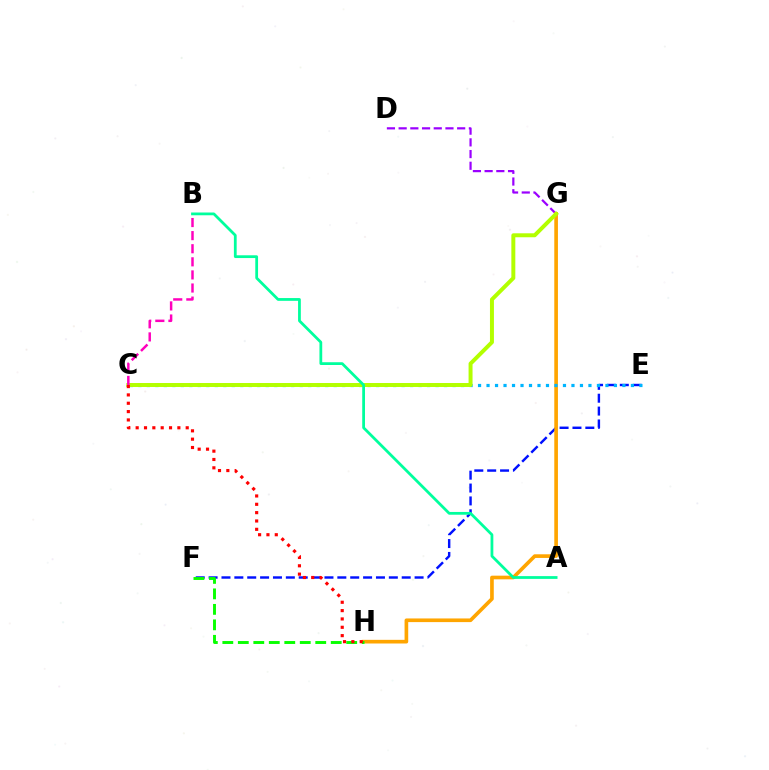{('E', 'F'): [{'color': '#0010ff', 'line_style': 'dashed', 'thickness': 1.75}], ('D', 'G'): [{'color': '#9b00ff', 'line_style': 'dashed', 'thickness': 1.59}], ('G', 'H'): [{'color': '#ffa500', 'line_style': 'solid', 'thickness': 2.63}], ('C', 'E'): [{'color': '#00b5ff', 'line_style': 'dotted', 'thickness': 2.31}], ('C', 'G'): [{'color': '#b3ff00', 'line_style': 'solid', 'thickness': 2.86}], ('B', 'C'): [{'color': '#ff00bd', 'line_style': 'dashed', 'thickness': 1.78}], ('A', 'B'): [{'color': '#00ff9d', 'line_style': 'solid', 'thickness': 2.0}], ('F', 'H'): [{'color': '#08ff00', 'line_style': 'dashed', 'thickness': 2.1}], ('C', 'H'): [{'color': '#ff0000', 'line_style': 'dotted', 'thickness': 2.27}]}